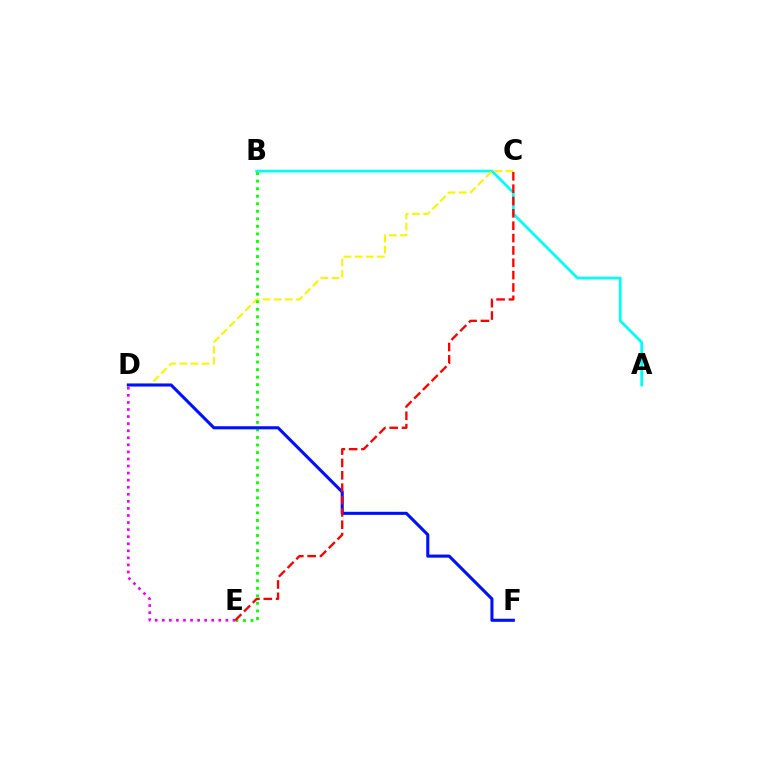{('A', 'B'): [{'color': '#00fff6', 'line_style': 'solid', 'thickness': 1.97}], ('C', 'D'): [{'color': '#fcf500', 'line_style': 'dashed', 'thickness': 1.51}], ('B', 'E'): [{'color': '#08ff00', 'line_style': 'dotted', 'thickness': 2.05}], ('D', 'F'): [{'color': '#0010ff', 'line_style': 'solid', 'thickness': 2.22}], ('D', 'E'): [{'color': '#ee00ff', 'line_style': 'dotted', 'thickness': 1.92}], ('C', 'E'): [{'color': '#ff0000', 'line_style': 'dashed', 'thickness': 1.68}]}